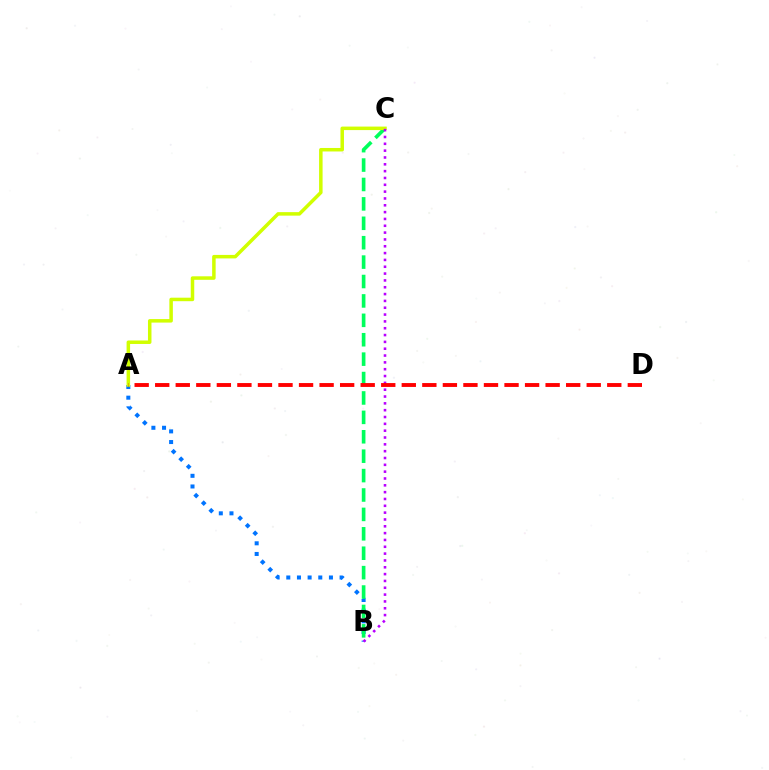{('A', 'B'): [{'color': '#0074ff', 'line_style': 'dotted', 'thickness': 2.9}], ('B', 'C'): [{'color': '#00ff5c', 'line_style': 'dashed', 'thickness': 2.64}, {'color': '#b900ff', 'line_style': 'dotted', 'thickness': 1.86}], ('A', 'C'): [{'color': '#d1ff00', 'line_style': 'solid', 'thickness': 2.52}], ('A', 'D'): [{'color': '#ff0000', 'line_style': 'dashed', 'thickness': 2.79}]}